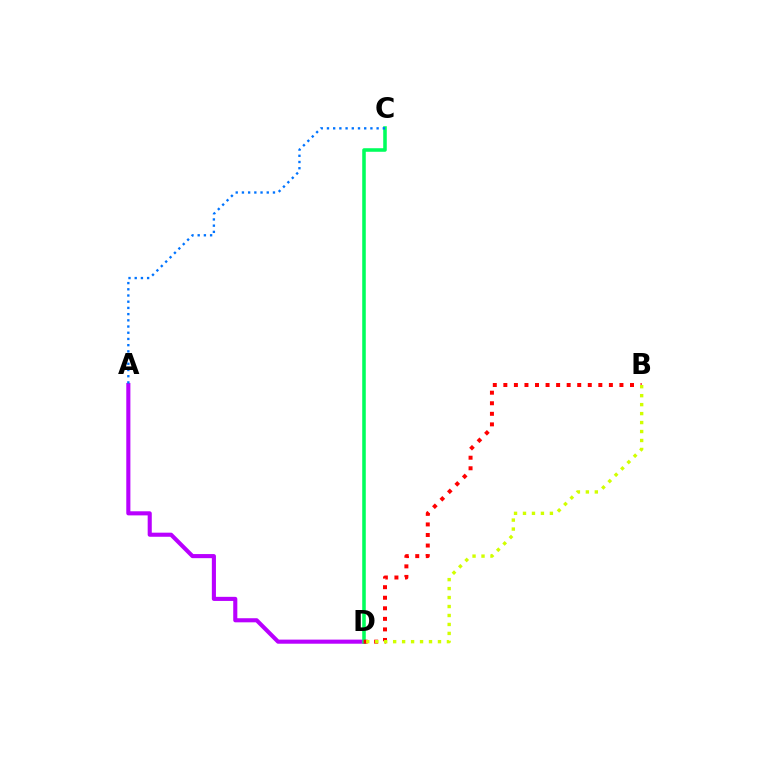{('A', 'D'): [{'color': '#b900ff', 'line_style': 'solid', 'thickness': 2.95}], ('C', 'D'): [{'color': '#00ff5c', 'line_style': 'solid', 'thickness': 2.56}], ('A', 'C'): [{'color': '#0074ff', 'line_style': 'dotted', 'thickness': 1.69}], ('B', 'D'): [{'color': '#ff0000', 'line_style': 'dotted', 'thickness': 2.87}, {'color': '#d1ff00', 'line_style': 'dotted', 'thickness': 2.44}]}